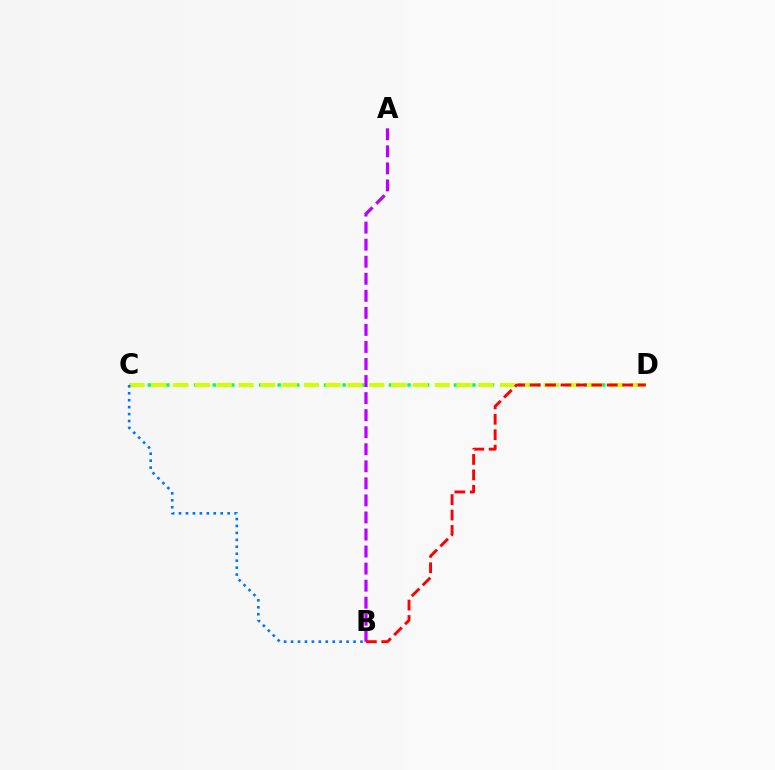{('C', 'D'): [{'color': '#00ff5c', 'line_style': 'dotted', 'thickness': 2.52}, {'color': '#d1ff00', 'line_style': 'dashed', 'thickness': 2.96}], ('A', 'B'): [{'color': '#b900ff', 'line_style': 'dashed', 'thickness': 2.32}], ('B', 'C'): [{'color': '#0074ff', 'line_style': 'dotted', 'thickness': 1.89}], ('B', 'D'): [{'color': '#ff0000', 'line_style': 'dashed', 'thickness': 2.1}]}